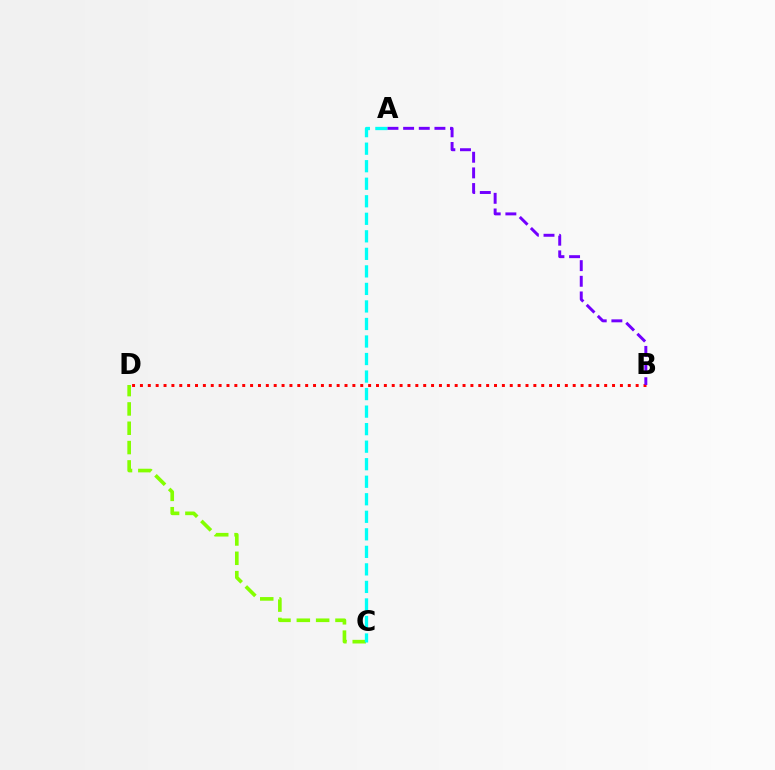{('C', 'D'): [{'color': '#84ff00', 'line_style': 'dashed', 'thickness': 2.62}], ('B', 'D'): [{'color': '#ff0000', 'line_style': 'dotted', 'thickness': 2.14}], ('A', 'C'): [{'color': '#00fff6', 'line_style': 'dashed', 'thickness': 2.38}], ('A', 'B'): [{'color': '#7200ff', 'line_style': 'dashed', 'thickness': 2.13}]}